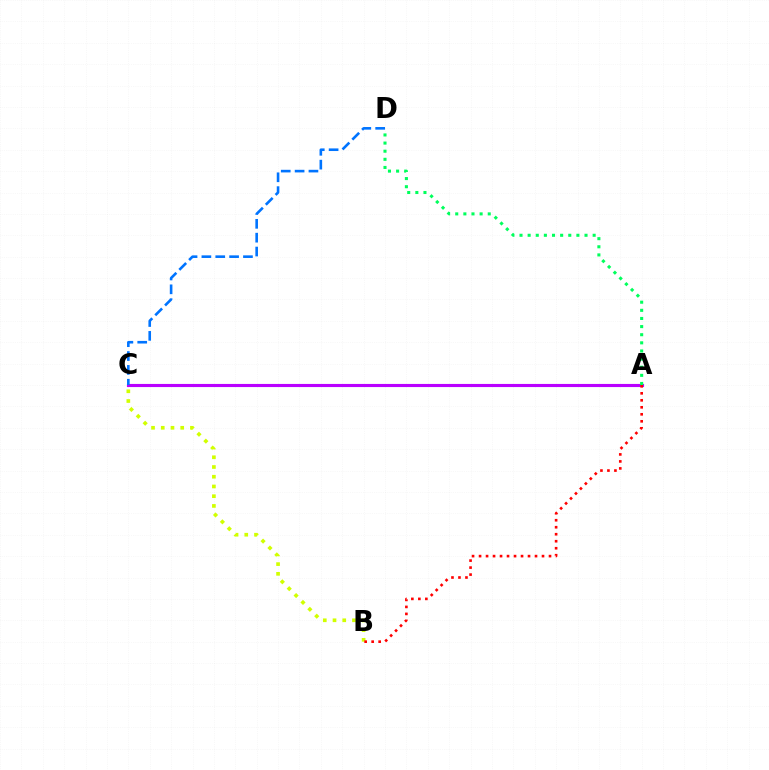{('A', 'C'): [{'color': '#b900ff', 'line_style': 'solid', 'thickness': 2.25}], ('B', 'C'): [{'color': '#d1ff00', 'line_style': 'dotted', 'thickness': 2.64}], ('A', 'B'): [{'color': '#ff0000', 'line_style': 'dotted', 'thickness': 1.9}], ('A', 'D'): [{'color': '#00ff5c', 'line_style': 'dotted', 'thickness': 2.21}], ('C', 'D'): [{'color': '#0074ff', 'line_style': 'dashed', 'thickness': 1.88}]}